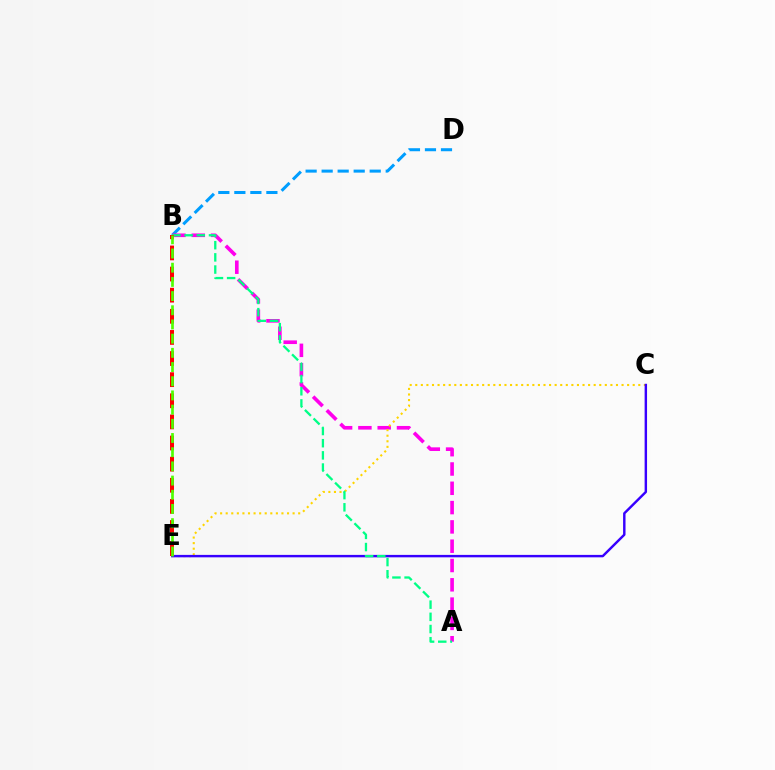{('B', 'D'): [{'color': '#009eff', 'line_style': 'dashed', 'thickness': 2.18}], ('A', 'B'): [{'color': '#ff00ed', 'line_style': 'dashed', 'thickness': 2.62}, {'color': '#00ff86', 'line_style': 'dashed', 'thickness': 1.65}], ('C', 'E'): [{'color': '#ffd500', 'line_style': 'dotted', 'thickness': 1.51}, {'color': '#3700ff', 'line_style': 'solid', 'thickness': 1.75}], ('B', 'E'): [{'color': '#ff0000', 'line_style': 'dashed', 'thickness': 2.87}, {'color': '#4fff00', 'line_style': 'dashed', 'thickness': 1.93}]}